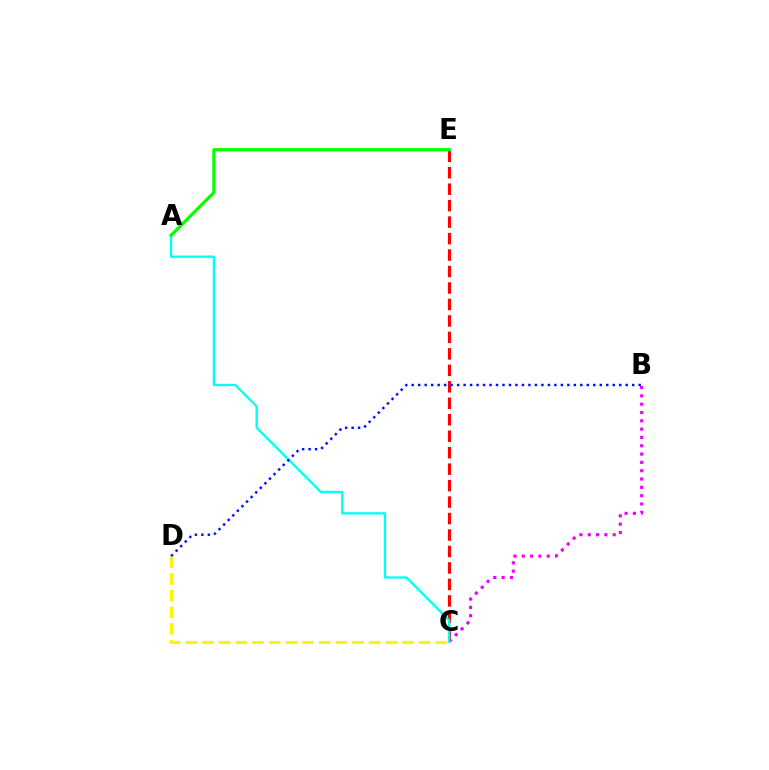{('B', 'C'): [{'color': '#ee00ff', 'line_style': 'dotted', 'thickness': 2.26}], ('C', 'E'): [{'color': '#ff0000', 'line_style': 'dashed', 'thickness': 2.24}], ('C', 'D'): [{'color': '#fcf500', 'line_style': 'dashed', 'thickness': 2.26}], ('A', 'C'): [{'color': '#00fff6', 'line_style': 'solid', 'thickness': 1.66}], ('B', 'D'): [{'color': '#0010ff', 'line_style': 'dotted', 'thickness': 1.76}], ('A', 'E'): [{'color': '#08ff00', 'line_style': 'solid', 'thickness': 2.35}]}